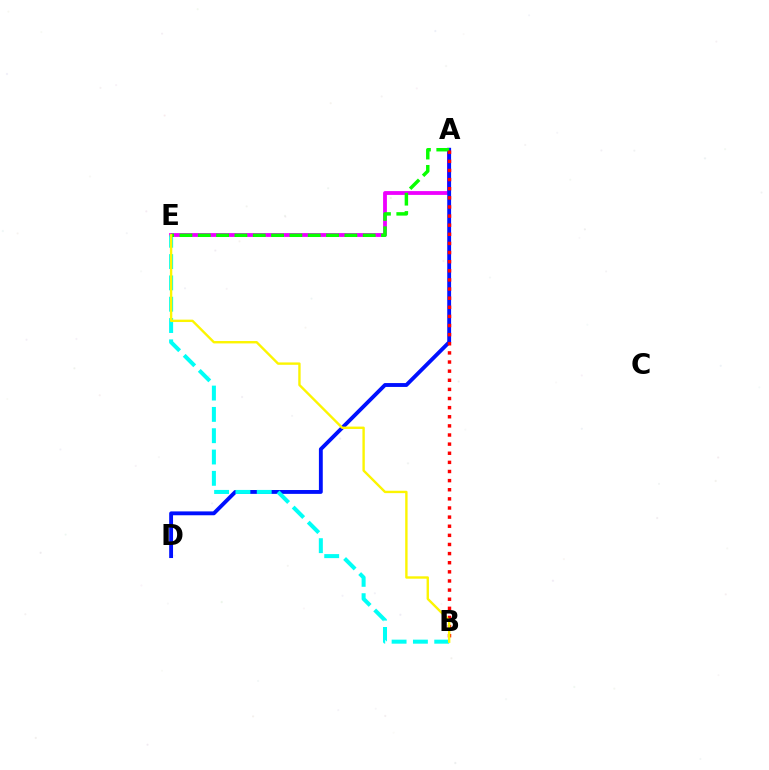{('A', 'E'): [{'color': '#ee00ff', 'line_style': 'solid', 'thickness': 2.74}, {'color': '#08ff00', 'line_style': 'dashed', 'thickness': 2.49}], ('A', 'D'): [{'color': '#0010ff', 'line_style': 'solid', 'thickness': 2.78}], ('B', 'E'): [{'color': '#00fff6', 'line_style': 'dashed', 'thickness': 2.9}, {'color': '#fcf500', 'line_style': 'solid', 'thickness': 1.71}], ('A', 'B'): [{'color': '#ff0000', 'line_style': 'dotted', 'thickness': 2.48}]}